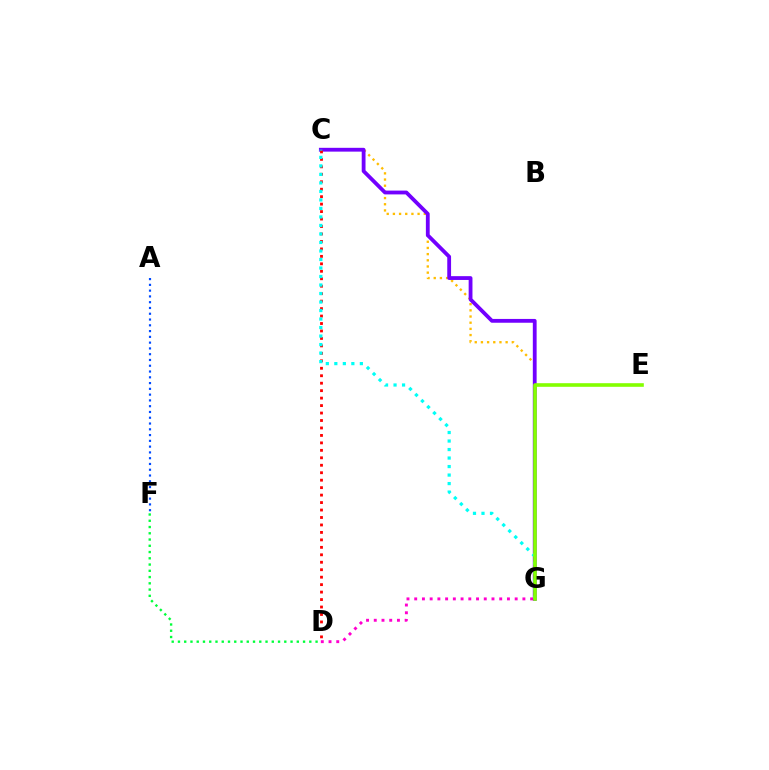{('C', 'G'): [{'color': '#ffbd00', 'line_style': 'dotted', 'thickness': 1.68}, {'color': '#7200ff', 'line_style': 'solid', 'thickness': 2.74}, {'color': '#00fff6', 'line_style': 'dotted', 'thickness': 2.31}], ('D', 'F'): [{'color': '#00ff39', 'line_style': 'dotted', 'thickness': 1.7}], ('C', 'D'): [{'color': '#ff0000', 'line_style': 'dotted', 'thickness': 2.03}], ('A', 'F'): [{'color': '#004bff', 'line_style': 'dotted', 'thickness': 1.57}], ('D', 'G'): [{'color': '#ff00cf', 'line_style': 'dotted', 'thickness': 2.1}], ('E', 'G'): [{'color': '#84ff00', 'line_style': 'solid', 'thickness': 2.6}]}